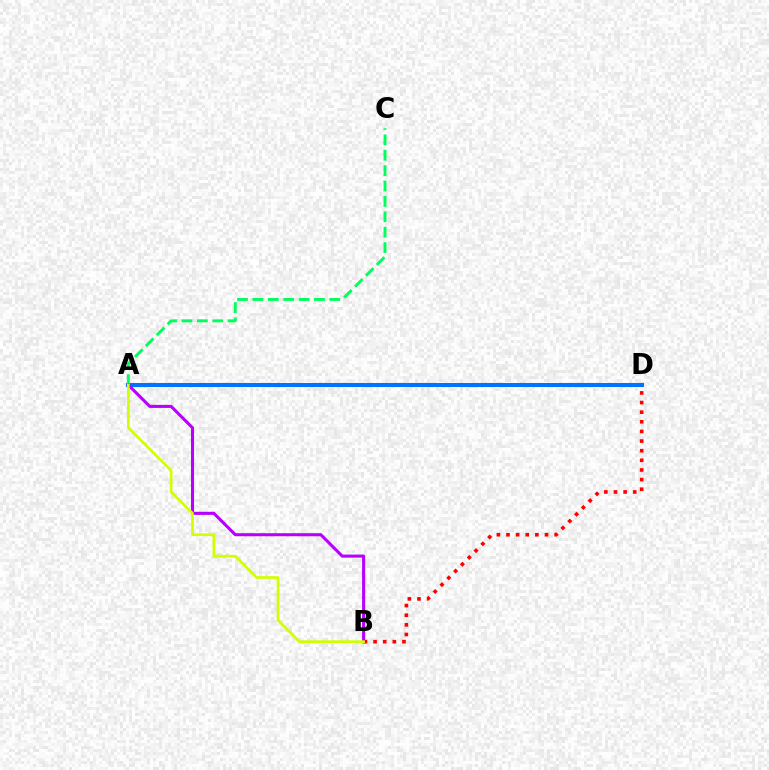{('A', 'D'): [{'color': '#0074ff', 'line_style': 'solid', 'thickness': 2.92}], ('A', 'C'): [{'color': '#00ff5c', 'line_style': 'dashed', 'thickness': 2.09}], ('A', 'B'): [{'color': '#b900ff', 'line_style': 'solid', 'thickness': 2.21}, {'color': '#d1ff00', 'line_style': 'solid', 'thickness': 1.95}], ('B', 'D'): [{'color': '#ff0000', 'line_style': 'dotted', 'thickness': 2.62}]}